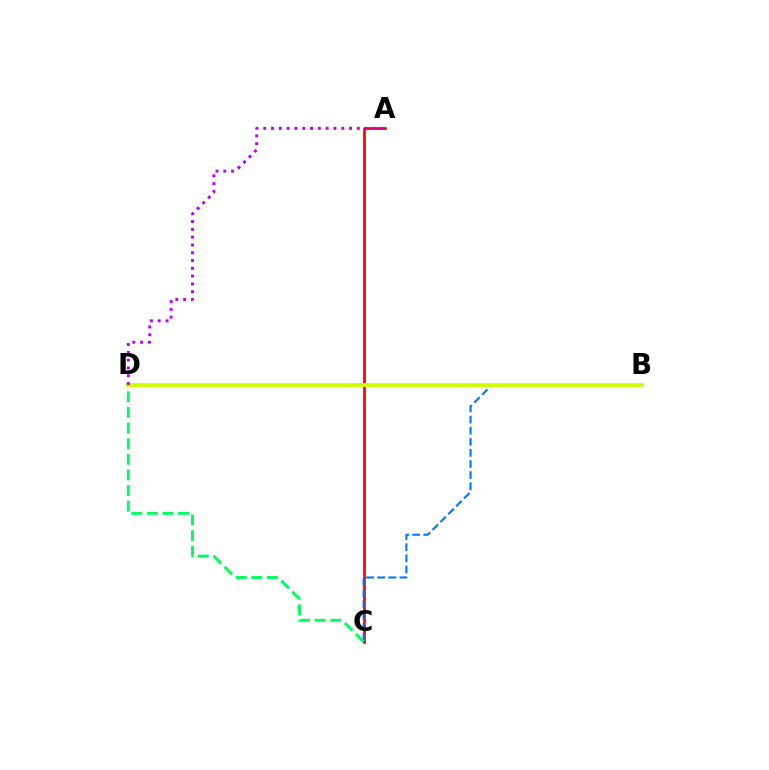{('A', 'C'): [{'color': '#ff0000', 'line_style': 'solid', 'thickness': 1.97}], ('B', 'C'): [{'color': '#0074ff', 'line_style': 'dashed', 'thickness': 1.51}], ('C', 'D'): [{'color': '#00ff5c', 'line_style': 'dashed', 'thickness': 2.12}], ('B', 'D'): [{'color': '#d1ff00', 'line_style': 'solid', 'thickness': 2.76}], ('A', 'D'): [{'color': '#b900ff', 'line_style': 'dotted', 'thickness': 2.12}]}